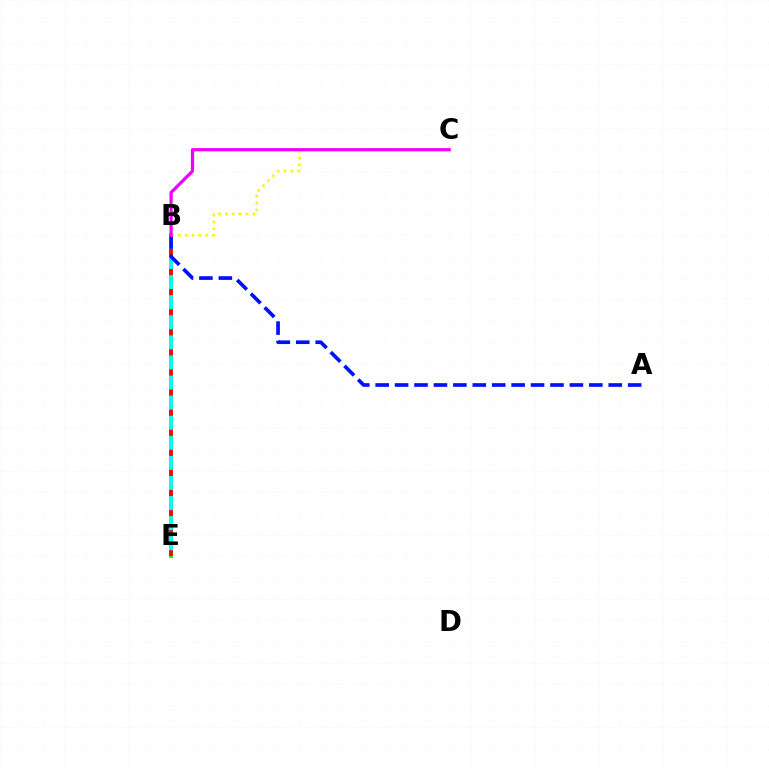{('B', 'E'): [{'color': '#08ff00', 'line_style': 'solid', 'thickness': 2.75}, {'color': '#ff0000', 'line_style': 'dashed', 'thickness': 2.66}, {'color': '#00fff6', 'line_style': 'dashed', 'thickness': 2.73}], ('A', 'B'): [{'color': '#0010ff', 'line_style': 'dashed', 'thickness': 2.64}], ('B', 'C'): [{'color': '#fcf500', 'line_style': 'dotted', 'thickness': 1.86}, {'color': '#ee00ff', 'line_style': 'solid', 'thickness': 2.3}]}